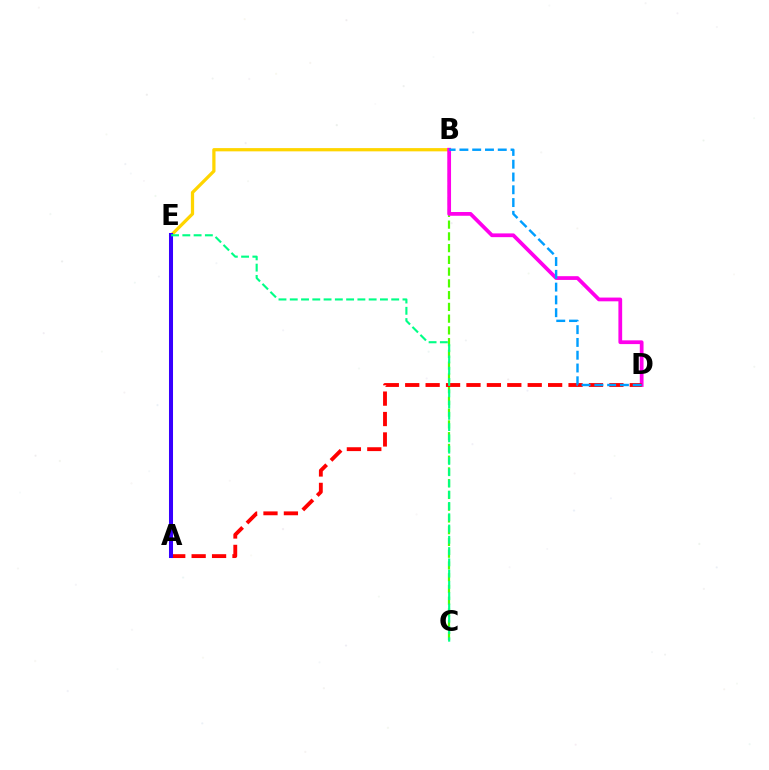{('B', 'E'): [{'color': '#ffd500', 'line_style': 'solid', 'thickness': 2.34}], ('B', 'C'): [{'color': '#4fff00', 'line_style': 'dashed', 'thickness': 1.6}], ('B', 'D'): [{'color': '#ff00ed', 'line_style': 'solid', 'thickness': 2.7}, {'color': '#009eff', 'line_style': 'dashed', 'thickness': 1.74}], ('A', 'D'): [{'color': '#ff0000', 'line_style': 'dashed', 'thickness': 2.77}], ('A', 'E'): [{'color': '#3700ff', 'line_style': 'solid', 'thickness': 2.9}], ('C', 'E'): [{'color': '#00ff86', 'line_style': 'dashed', 'thickness': 1.53}]}